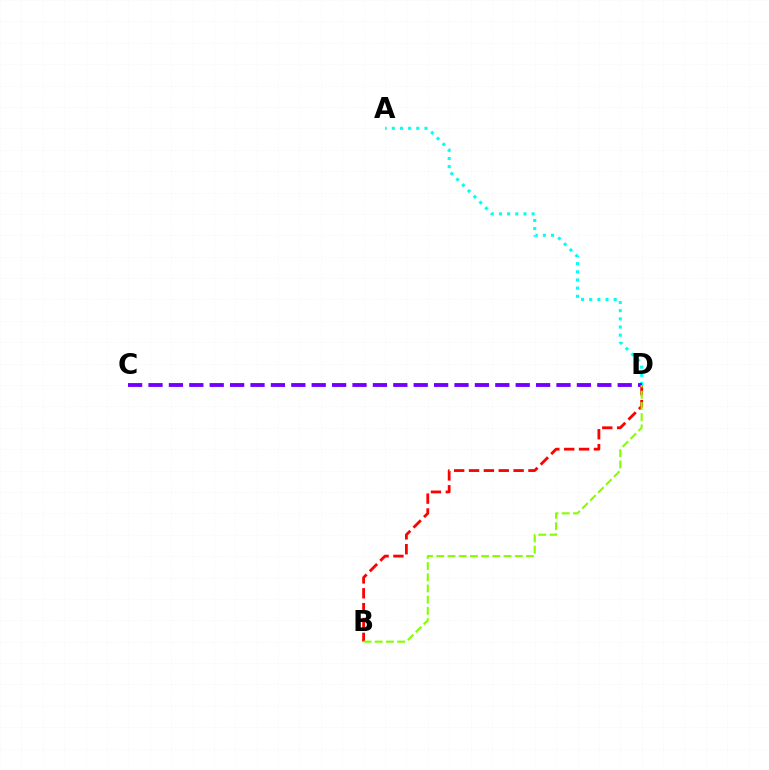{('A', 'D'): [{'color': '#00fff6', 'line_style': 'dotted', 'thickness': 2.22}], ('C', 'D'): [{'color': '#7200ff', 'line_style': 'dashed', 'thickness': 2.77}], ('B', 'D'): [{'color': '#ff0000', 'line_style': 'dashed', 'thickness': 2.02}, {'color': '#84ff00', 'line_style': 'dashed', 'thickness': 1.52}]}